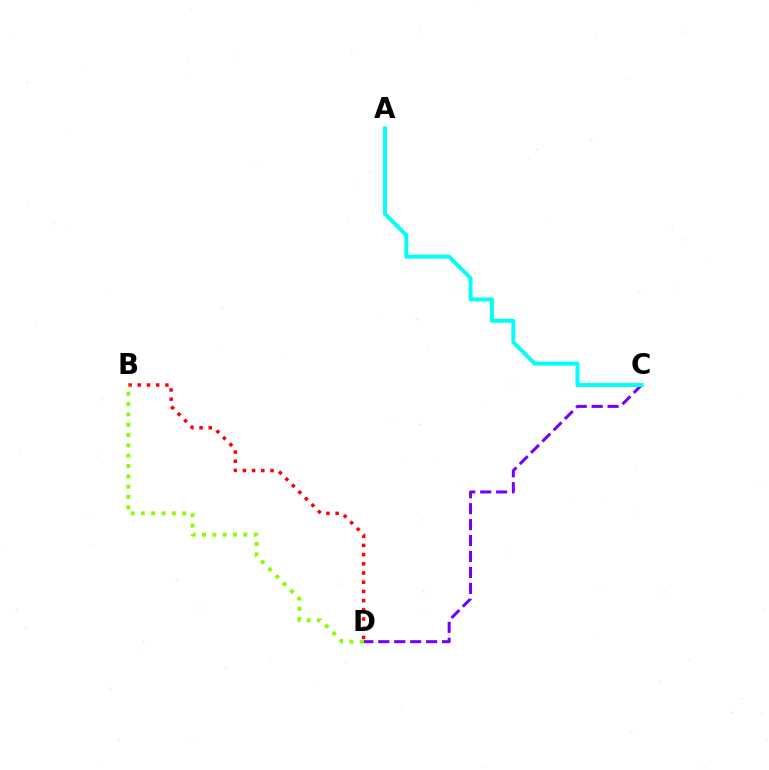{('C', 'D'): [{'color': '#7200ff', 'line_style': 'dashed', 'thickness': 2.17}], ('A', 'C'): [{'color': '#00fff6', 'line_style': 'solid', 'thickness': 2.84}], ('B', 'D'): [{'color': '#ff0000', 'line_style': 'dotted', 'thickness': 2.5}, {'color': '#84ff00', 'line_style': 'dotted', 'thickness': 2.8}]}